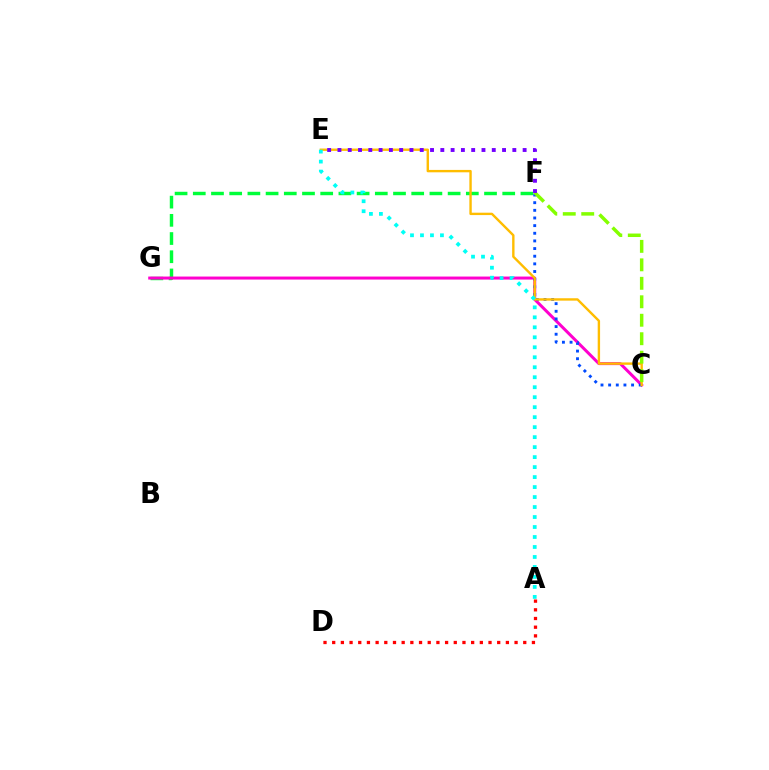{('F', 'G'): [{'color': '#00ff39', 'line_style': 'dashed', 'thickness': 2.47}], ('C', 'G'): [{'color': '#ff00cf', 'line_style': 'solid', 'thickness': 2.17}], ('C', 'F'): [{'color': '#004bff', 'line_style': 'dotted', 'thickness': 2.08}, {'color': '#84ff00', 'line_style': 'dashed', 'thickness': 2.51}], ('C', 'E'): [{'color': '#ffbd00', 'line_style': 'solid', 'thickness': 1.72}], ('E', 'F'): [{'color': '#7200ff', 'line_style': 'dotted', 'thickness': 2.8}], ('A', 'E'): [{'color': '#00fff6', 'line_style': 'dotted', 'thickness': 2.71}], ('A', 'D'): [{'color': '#ff0000', 'line_style': 'dotted', 'thickness': 2.36}]}